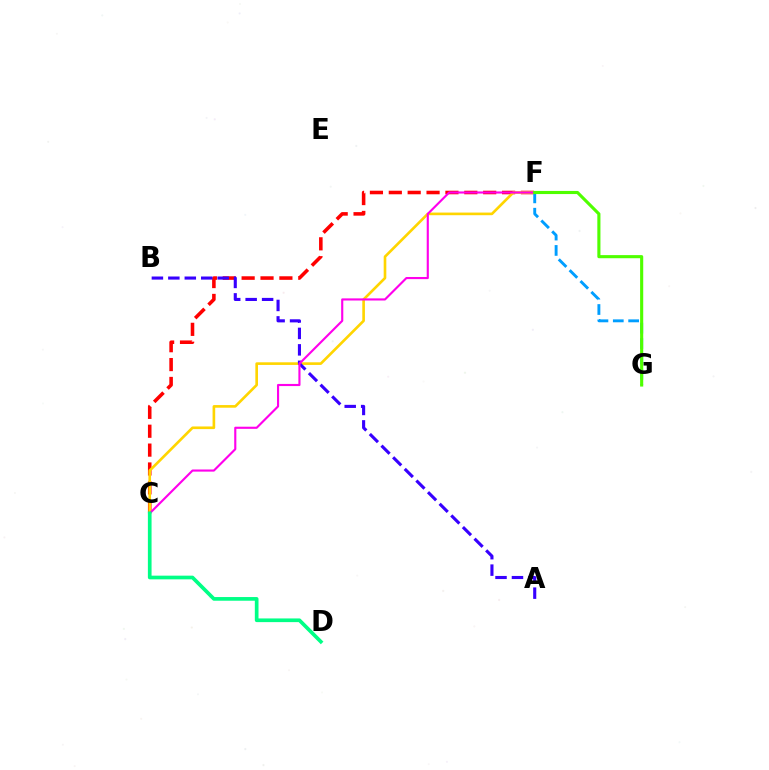{('C', 'F'): [{'color': '#ff0000', 'line_style': 'dashed', 'thickness': 2.56}, {'color': '#ffd500', 'line_style': 'solid', 'thickness': 1.9}, {'color': '#ff00ed', 'line_style': 'solid', 'thickness': 1.54}], ('F', 'G'): [{'color': '#009eff', 'line_style': 'dashed', 'thickness': 2.09}, {'color': '#4fff00', 'line_style': 'solid', 'thickness': 2.24}], ('A', 'B'): [{'color': '#3700ff', 'line_style': 'dashed', 'thickness': 2.23}], ('C', 'D'): [{'color': '#00ff86', 'line_style': 'solid', 'thickness': 2.65}]}